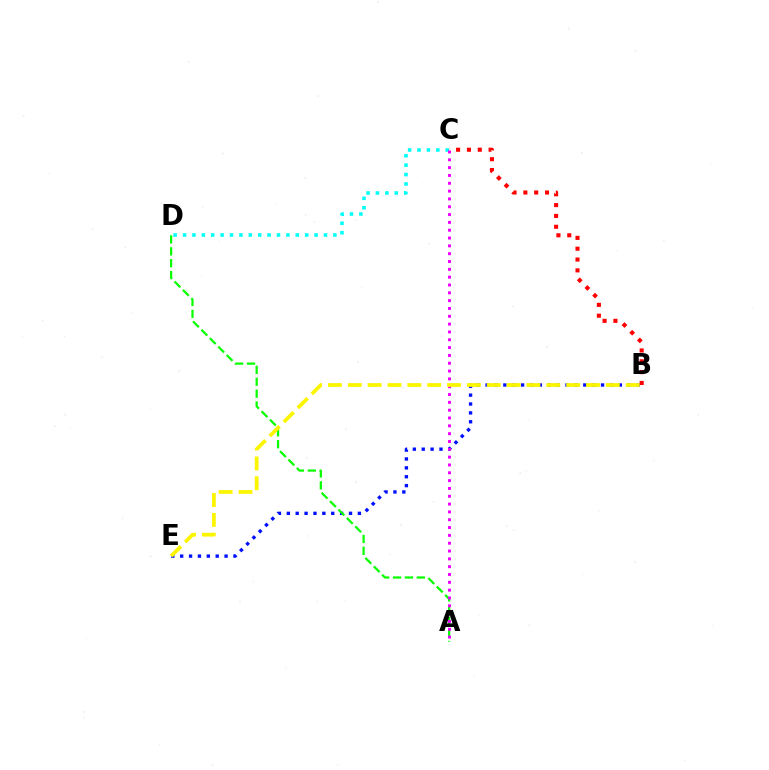{('B', 'E'): [{'color': '#0010ff', 'line_style': 'dotted', 'thickness': 2.41}, {'color': '#fcf500', 'line_style': 'dashed', 'thickness': 2.7}], ('A', 'D'): [{'color': '#08ff00', 'line_style': 'dashed', 'thickness': 1.62}], ('B', 'C'): [{'color': '#ff0000', 'line_style': 'dotted', 'thickness': 2.94}], ('C', 'D'): [{'color': '#00fff6', 'line_style': 'dotted', 'thickness': 2.55}], ('A', 'C'): [{'color': '#ee00ff', 'line_style': 'dotted', 'thickness': 2.13}]}